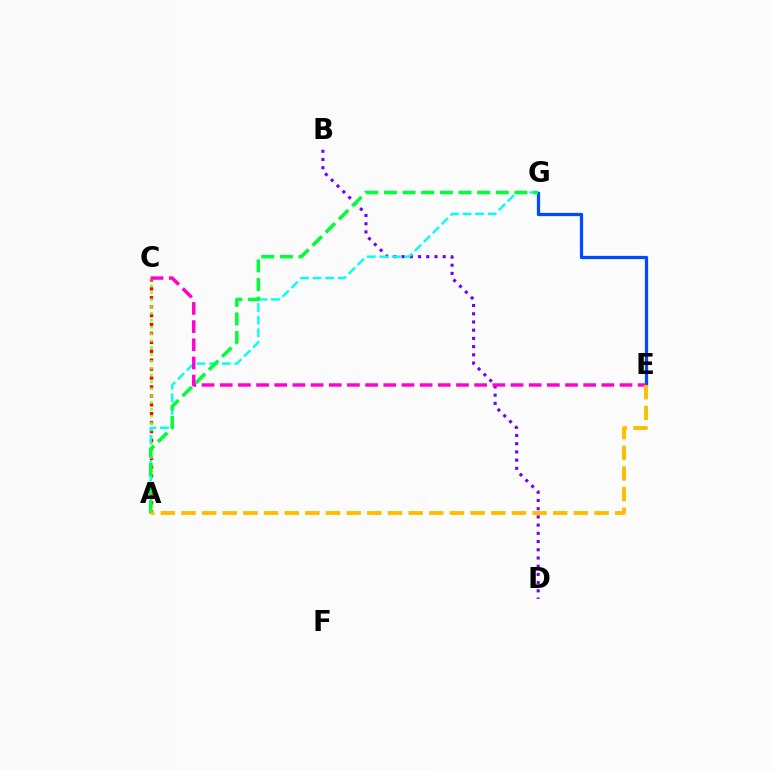{('A', 'C'): [{'color': '#ff0000', 'line_style': 'dotted', 'thickness': 2.42}, {'color': '#84ff00', 'line_style': 'dotted', 'thickness': 1.86}], ('B', 'D'): [{'color': '#7200ff', 'line_style': 'dotted', 'thickness': 2.23}], ('A', 'G'): [{'color': '#00fff6', 'line_style': 'dashed', 'thickness': 1.71}, {'color': '#00ff39', 'line_style': 'dashed', 'thickness': 2.53}], ('E', 'G'): [{'color': '#004bff', 'line_style': 'solid', 'thickness': 2.34}], ('C', 'E'): [{'color': '#ff00cf', 'line_style': 'dashed', 'thickness': 2.47}], ('A', 'E'): [{'color': '#ffbd00', 'line_style': 'dashed', 'thickness': 2.81}]}